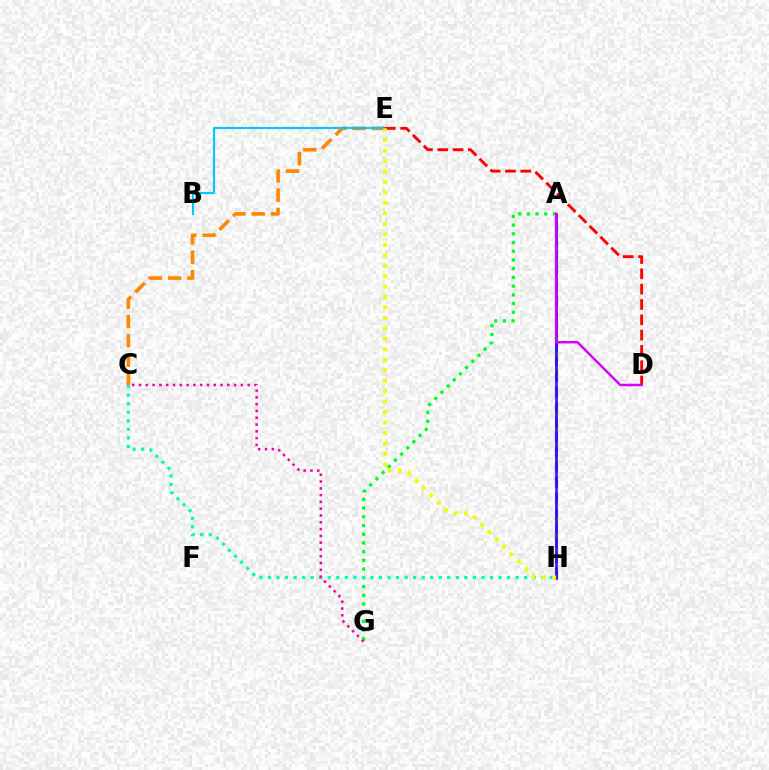{('A', 'H'): [{'color': '#66ff00', 'line_style': 'dashed', 'thickness': 2.44}, {'color': '#003fff', 'line_style': 'dashed', 'thickness': 2.05}, {'color': '#4f00ff', 'line_style': 'solid', 'thickness': 1.82}], ('A', 'G'): [{'color': '#00ff27', 'line_style': 'dotted', 'thickness': 2.37}], ('C', 'H'): [{'color': '#00ffaf', 'line_style': 'dotted', 'thickness': 2.32}], ('C', 'E'): [{'color': '#ff8800', 'line_style': 'dashed', 'thickness': 2.62}], ('B', 'E'): [{'color': '#00c7ff', 'line_style': 'solid', 'thickness': 1.54}], ('C', 'G'): [{'color': '#ff00a0', 'line_style': 'dotted', 'thickness': 1.84}], ('D', 'E'): [{'color': '#ff0000', 'line_style': 'dashed', 'thickness': 2.08}], ('A', 'D'): [{'color': '#d600ff', 'line_style': 'solid', 'thickness': 1.77}], ('E', 'H'): [{'color': '#eeff00', 'line_style': 'dotted', 'thickness': 2.84}]}